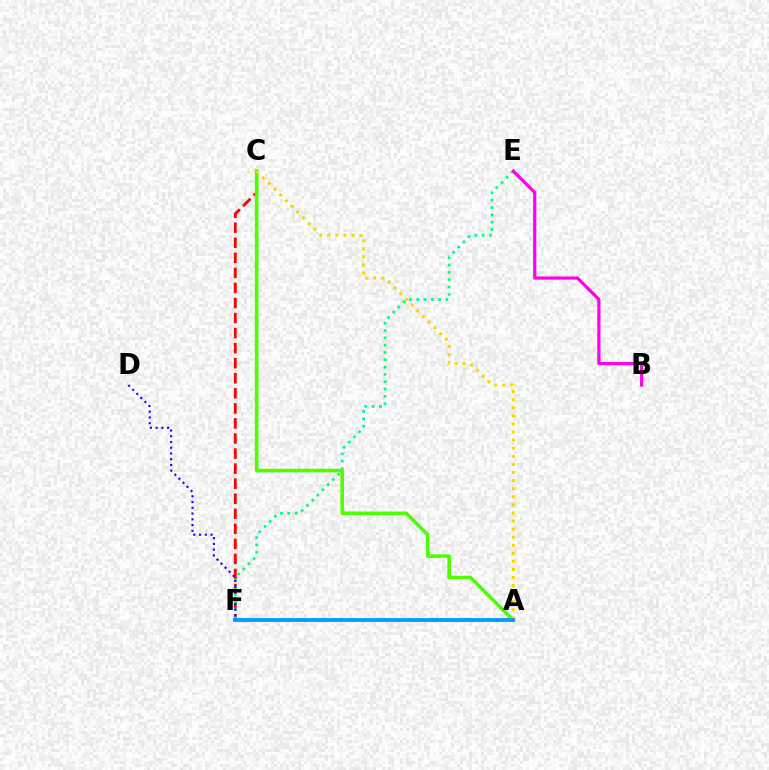{('C', 'F'): [{'color': '#ff0000', 'line_style': 'dashed', 'thickness': 2.05}], ('E', 'F'): [{'color': '#00ff86', 'line_style': 'dotted', 'thickness': 1.99}], ('A', 'C'): [{'color': '#4fff00', 'line_style': 'solid', 'thickness': 2.6}, {'color': '#ffd500', 'line_style': 'dotted', 'thickness': 2.2}], ('B', 'E'): [{'color': '#ff00ed', 'line_style': 'solid', 'thickness': 2.3}], ('A', 'F'): [{'color': '#009eff', 'line_style': 'solid', 'thickness': 2.78}], ('D', 'F'): [{'color': '#3700ff', 'line_style': 'dotted', 'thickness': 1.56}]}